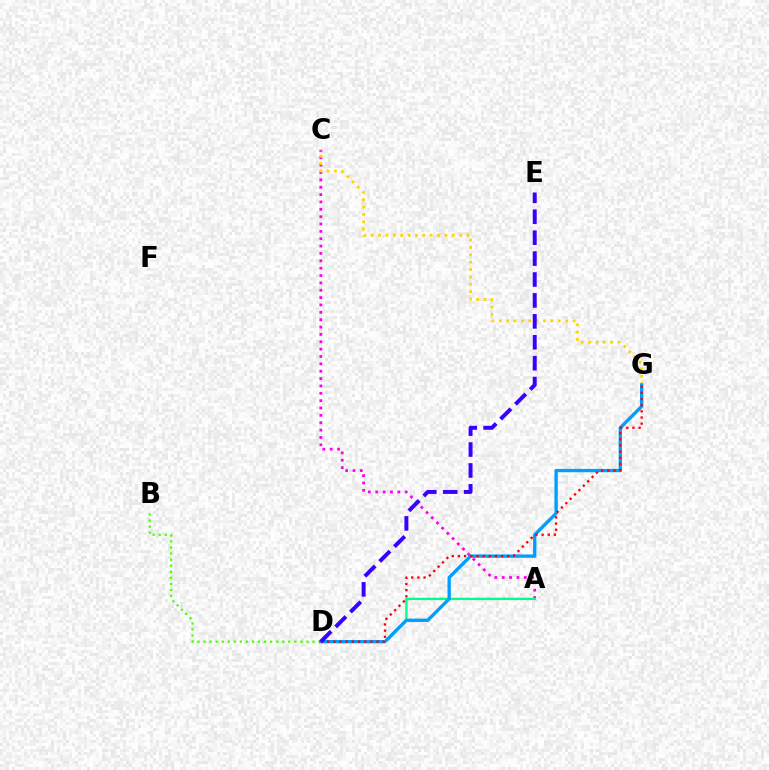{('A', 'C'): [{'color': '#ff00ed', 'line_style': 'dotted', 'thickness': 2.0}], ('A', 'D'): [{'color': '#00ff86', 'line_style': 'solid', 'thickness': 1.67}], ('C', 'G'): [{'color': '#ffd500', 'line_style': 'dotted', 'thickness': 2.0}], ('B', 'D'): [{'color': '#4fff00', 'line_style': 'dotted', 'thickness': 1.64}], ('D', 'G'): [{'color': '#009eff', 'line_style': 'solid', 'thickness': 2.4}, {'color': '#ff0000', 'line_style': 'dotted', 'thickness': 1.68}], ('D', 'E'): [{'color': '#3700ff', 'line_style': 'dashed', 'thickness': 2.84}]}